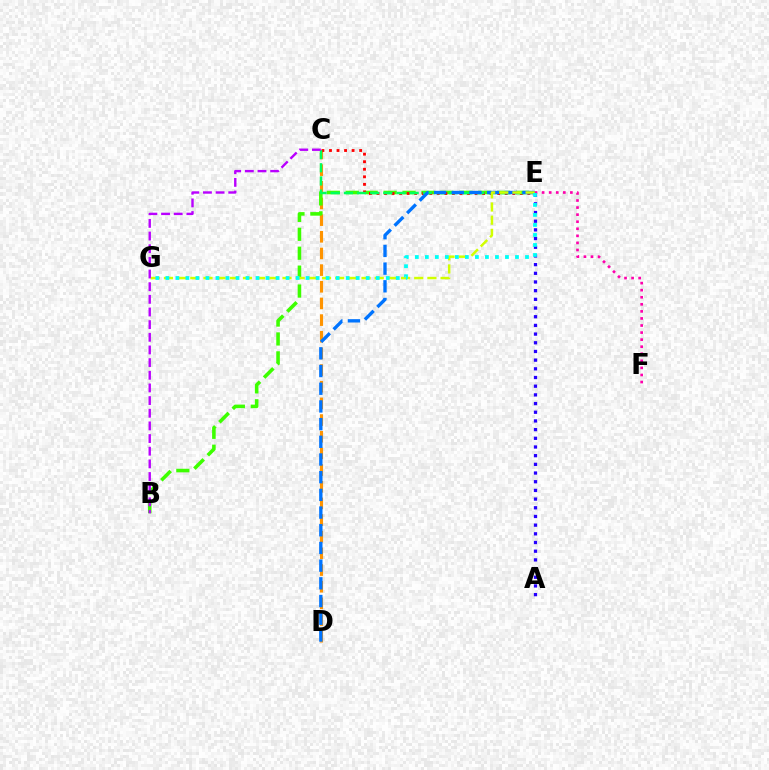{('C', 'D'): [{'color': '#ff9400', 'line_style': 'dashed', 'thickness': 2.26}], ('B', 'E'): [{'color': '#3dff00', 'line_style': 'dashed', 'thickness': 2.57}], ('C', 'E'): [{'color': '#ff0000', 'line_style': 'dotted', 'thickness': 2.05}, {'color': '#00ff5c', 'line_style': 'dashed', 'thickness': 1.79}], ('D', 'E'): [{'color': '#0074ff', 'line_style': 'dashed', 'thickness': 2.4}], ('E', 'F'): [{'color': '#ff00ac', 'line_style': 'dotted', 'thickness': 1.92}], ('E', 'G'): [{'color': '#d1ff00', 'line_style': 'dashed', 'thickness': 1.79}, {'color': '#00fff6', 'line_style': 'dotted', 'thickness': 2.72}], ('B', 'C'): [{'color': '#b900ff', 'line_style': 'dashed', 'thickness': 1.72}], ('A', 'E'): [{'color': '#2500ff', 'line_style': 'dotted', 'thickness': 2.36}]}